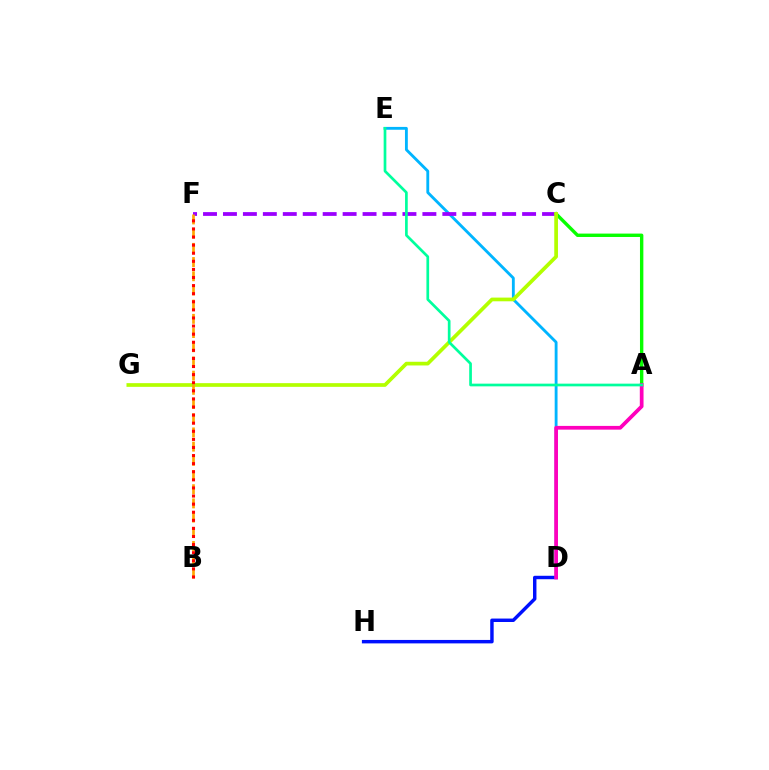{('D', 'H'): [{'color': '#0010ff', 'line_style': 'solid', 'thickness': 2.48}], ('D', 'E'): [{'color': '#00b5ff', 'line_style': 'solid', 'thickness': 2.05}], ('C', 'F'): [{'color': '#9b00ff', 'line_style': 'dashed', 'thickness': 2.71}], ('A', 'C'): [{'color': '#08ff00', 'line_style': 'solid', 'thickness': 2.44}], ('C', 'G'): [{'color': '#b3ff00', 'line_style': 'solid', 'thickness': 2.66}], ('B', 'F'): [{'color': '#ffa500', 'line_style': 'dashed', 'thickness': 1.93}, {'color': '#ff0000', 'line_style': 'dotted', 'thickness': 2.2}], ('A', 'D'): [{'color': '#ff00bd', 'line_style': 'solid', 'thickness': 2.69}], ('A', 'E'): [{'color': '#00ff9d', 'line_style': 'solid', 'thickness': 1.94}]}